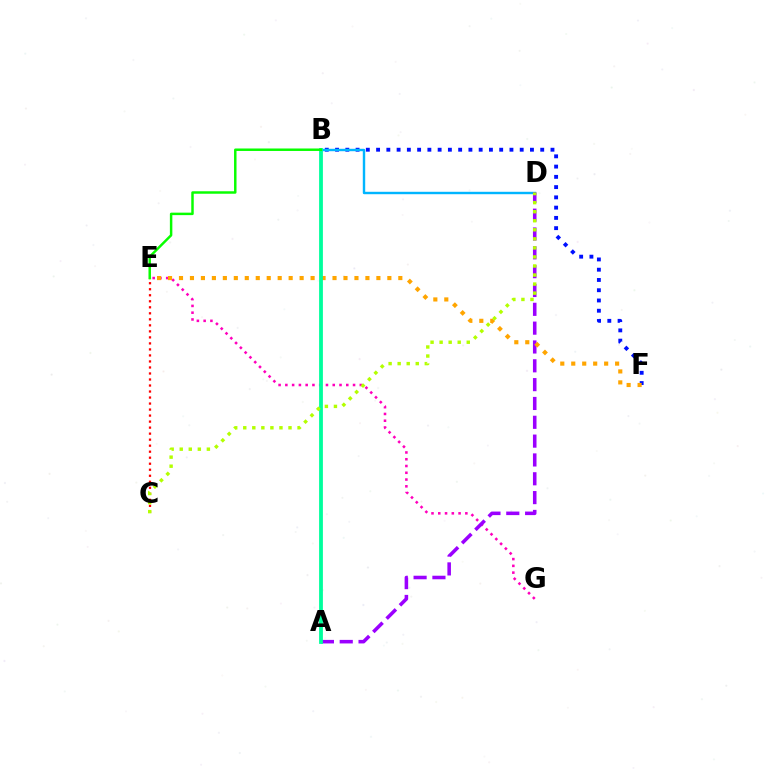{('E', 'G'): [{'color': '#ff00bd', 'line_style': 'dotted', 'thickness': 1.84}], ('B', 'F'): [{'color': '#0010ff', 'line_style': 'dotted', 'thickness': 2.79}], ('B', 'D'): [{'color': '#00b5ff', 'line_style': 'solid', 'thickness': 1.74}], ('A', 'D'): [{'color': '#9b00ff', 'line_style': 'dashed', 'thickness': 2.56}], ('C', 'E'): [{'color': '#ff0000', 'line_style': 'dotted', 'thickness': 1.63}], ('E', 'F'): [{'color': '#ffa500', 'line_style': 'dotted', 'thickness': 2.98}], ('A', 'B'): [{'color': '#00ff9d', 'line_style': 'solid', 'thickness': 2.73}], ('B', 'E'): [{'color': '#08ff00', 'line_style': 'solid', 'thickness': 1.78}], ('C', 'D'): [{'color': '#b3ff00', 'line_style': 'dotted', 'thickness': 2.46}]}